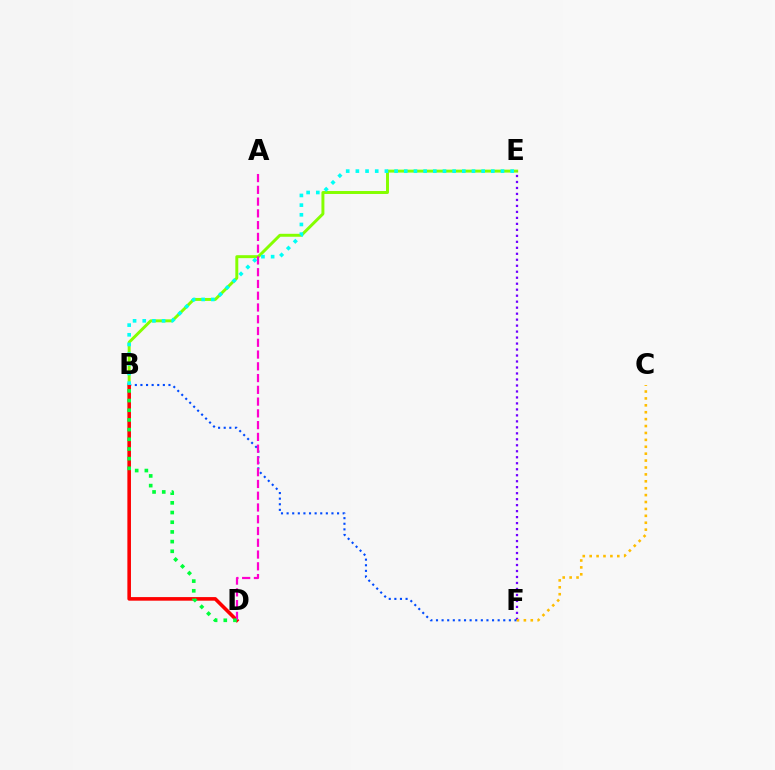{('B', 'E'): [{'color': '#84ff00', 'line_style': 'solid', 'thickness': 2.13}, {'color': '#00fff6', 'line_style': 'dotted', 'thickness': 2.63}], ('E', 'F'): [{'color': '#7200ff', 'line_style': 'dotted', 'thickness': 1.63}], ('B', 'F'): [{'color': '#004bff', 'line_style': 'dotted', 'thickness': 1.52}], ('B', 'D'): [{'color': '#ff0000', 'line_style': 'solid', 'thickness': 2.58}, {'color': '#00ff39', 'line_style': 'dotted', 'thickness': 2.63}], ('A', 'D'): [{'color': '#ff00cf', 'line_style': 'dashed', 'thickness': 1.6}], ('C', 'F'): [{'color': '#ffbd00', 'line_style': 'dotted', 'thickness': 1.88}]}